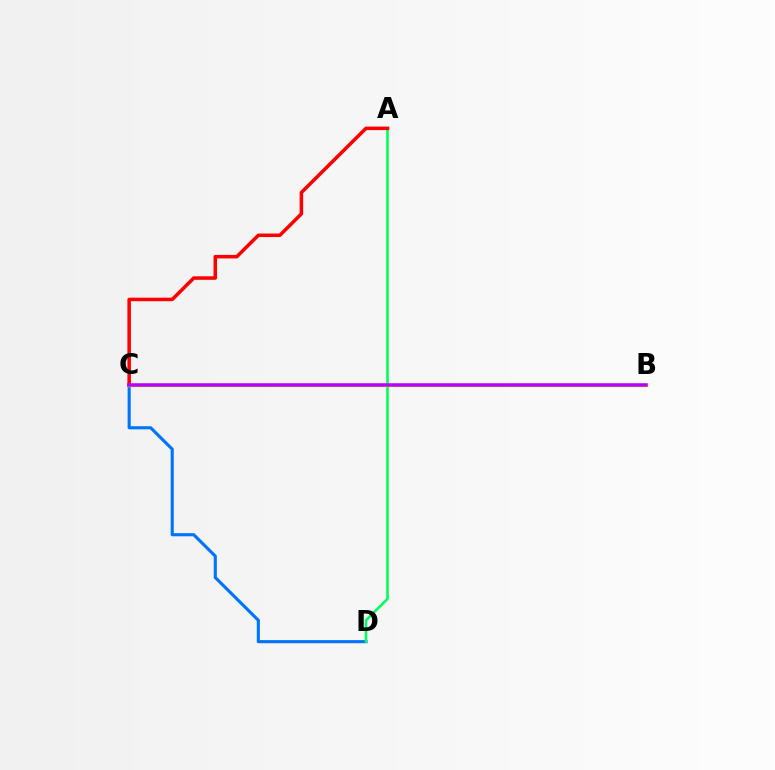{('C', 'D'): [{'color': '#0074ff', 'line_style': 'solid', 'thickness': 2.25}], ('A', 'D'): [{'color': '#00ff5c', 'line_style': 'solid', 'thickness': 1.86}], ('A', 'C'): [{'color': '#ff0000', 'line_style': 'solid', 'thickness': 2.54}], ('B', 'C'): [{'color': '#d1ff00', 'line_style': 'solid', 'thickness': 2.44}, {'color': '#b900ff', 'line_style': 'solid', 'thickness': 2.53}]}